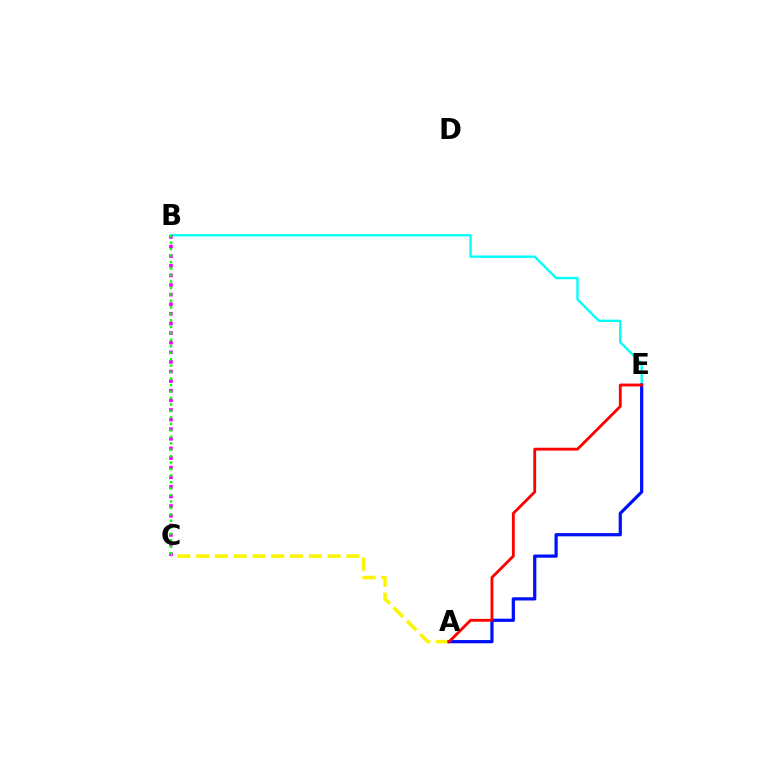{('B', 'E'): [{'color': '#00fff6', 'line_style': 'solid', 'thickness': 1.71}], ('B', 'C'): [{'color': '#ee00ff', 'line_style': 'dotted', 'thickness': 2.61}, {'color': '#08ff00', 'line_style': 'dotted', 'thickness': 1.76}], ('A', 'C'): [{'color': '#fcf500', 'line_style': 'dashed', 'thickness': 2.55}], ('A', 'E'): [{'color': '#0010ff', 'line_style': 'solid', 'thickness': 2.32}, {'color': '#ff0000', 'line_style': 'solid', 'thickness': 2.04}]}